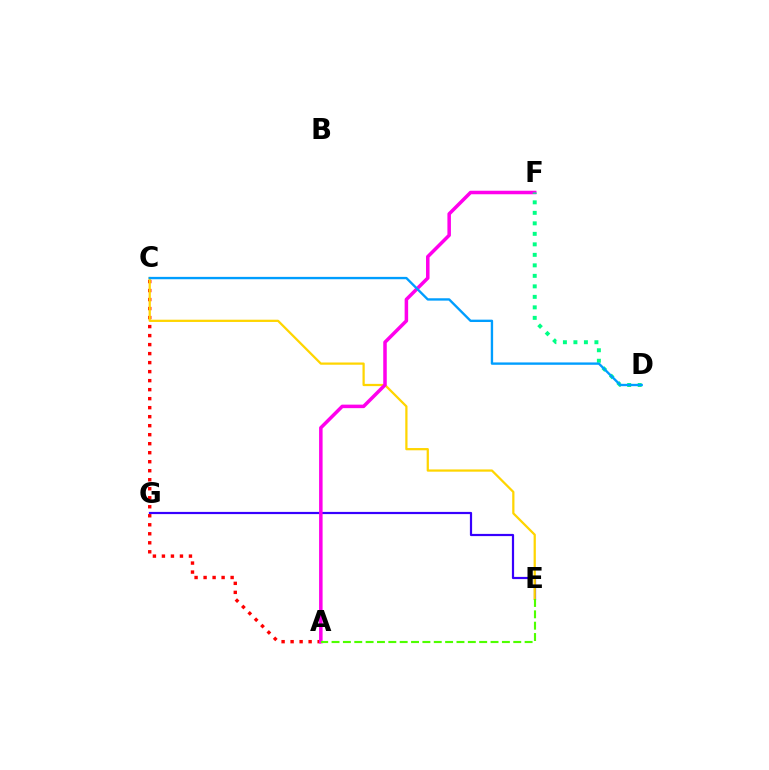{('A', 'C'): [{'color': '#ff0000', 'line_style': 'dotted', 'thickness': 2.45}], ('E', 'G'): [{'color': '#3700ff', 'line_style': 'solid', 'thickness': 1.59}], ('C', 'E'): [{'color': '#ffd500', 'line_style': 'solid', 'thickness': 1.62}], ('A', 'F'): [{'color': '#ff00ed', 'line_style': 'solid', 'thickness': 2.53}], ('D', 'F'): [{'color': '#00ff86', 'line_style': 'dotted', 'thickness': 2.85}], ('C', 'D'): [{'color': '#009eff', 'line_style': 'solid', 'thickness': 1.7}], ('A', 'E'): [{'color': '#4fff00', 'line_style': 'dashed', 'thickness': 1.54}]}